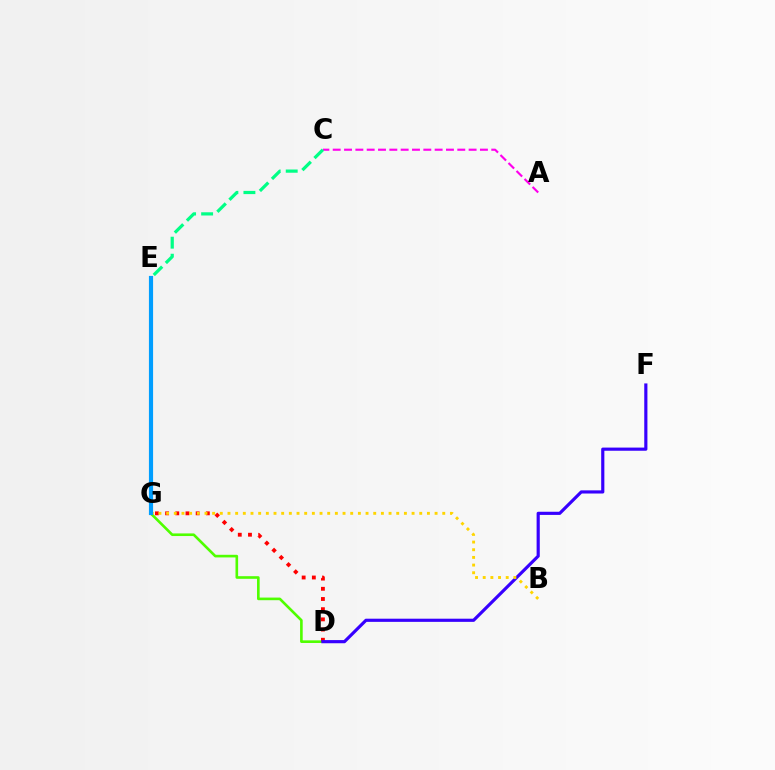{('A', 'C'): [{'color': '#ff00ed', 'line_style': 'dashed', 'thickness': 1.54}], ('D', 'G'): [{'color': '#4fff00', 'line_style': 'solid', 'thickness': 1.89}, {'color': '#ff0000', 'line_style': 'dotted', 'thickness': 2.77}], ('C', 'G'): [{'color': '#00ff86', 'line_style': 'dashed', 'thickness': 2.31}], ('D', 'F'): [{'color': '#3700ff', 'line_style': 'solid', 'thickness': 2.27}], ('B', 'G'): [{'color': '#ffd500', 'line_style': 'dotted', 'thickness': 2.08}], ('E', 'G'): [{'color': '#009eff', 'line_style': 'solid', 'thickness': 3.0}]}